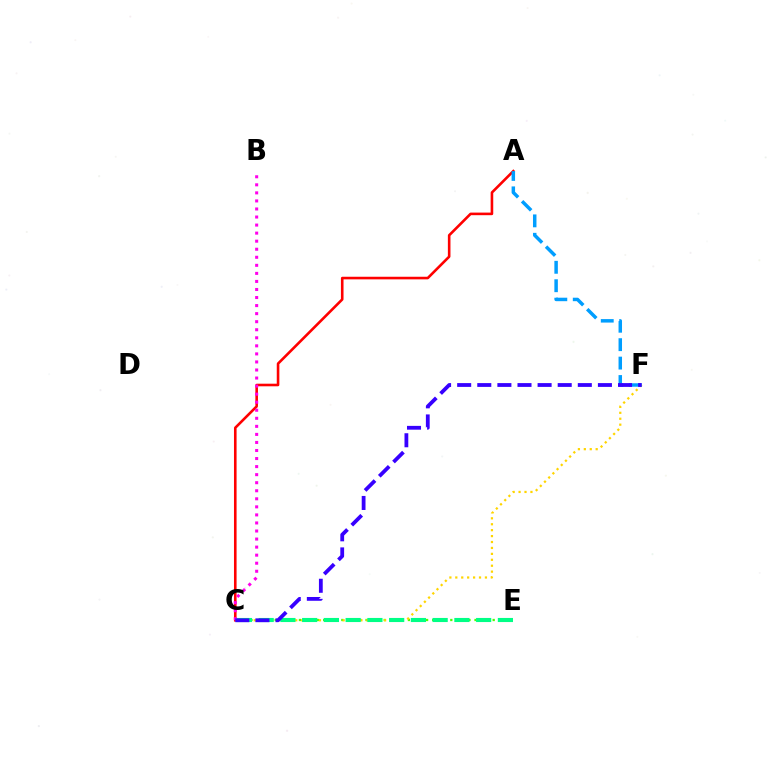{('C', 'E'): [{'color': '#4fff00', 'line_style': 'dotted', 'thickness': 1.65}, {'color': '#00ff86', 'line_style': 'dashed', 'thickness': 2.95}], ('A', 'C'): [{'color': '#ff0000', 'line_style': 'solid', 'thickness': 1.87}], ('C', 'F'): [{'color': '#ffd500', 'line_style': 'dotted', 'thickness': 1.61}, {'color': '#3700ff', 'line_style': 'dashed', 'thickness': 2.73}], ('A', 'F'): [{'color': '#009eff', 'line_style': 'dashed', 'thickness': 2.5}], ('B', 'C'): [{'color': '#ff00ed', 'line_style': 'dotted', 'thickness': 2.19}]}